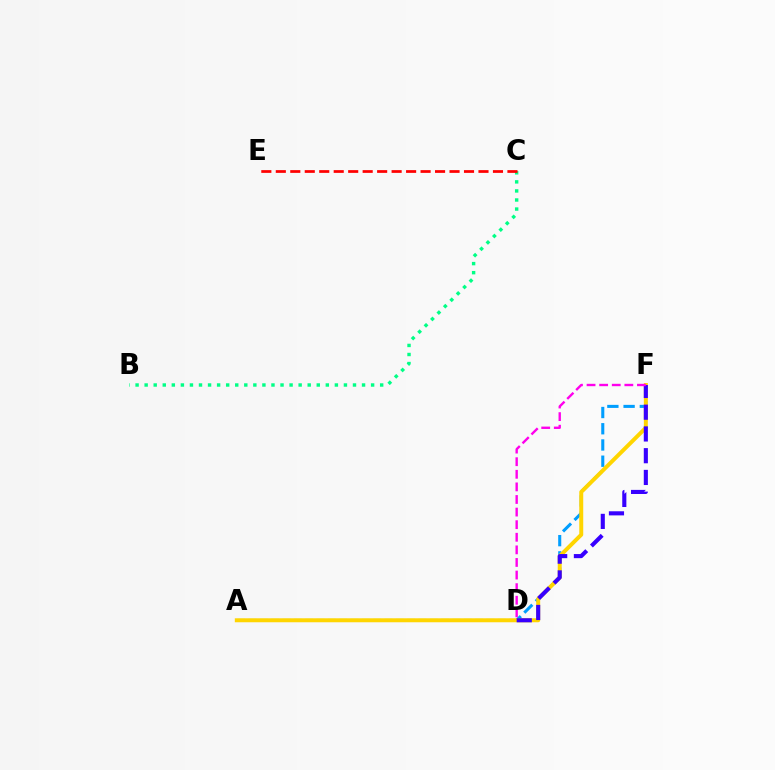{('A', 'D'): [{'color': '#4fff00', 'line_style': 'dashed', 'thickness': 1.54}], ('B', 'C'): [{'color': '#00ff86', 'line_style': 'dotted', 'thickness': 2.46}], ('D', 'F'): [{'color': '#009eff', 'line_style': 'dashed', 'thickness': 2.2}, {'color': '#3700ff', 'line_style': 'dashed', 'thickness': 2.95}, {'color': '#ff00ed', 'line_style': 'dashed', 'thickness': 1.71}], ('C', 'E'): [{'color': '#ff0000', 'line_style': 'dashed', 'thickness': 1.97}], ('A', 'F'): [{'color': '#ffd500', 'line_style': 'solid', 'thickness': 2.86}]}